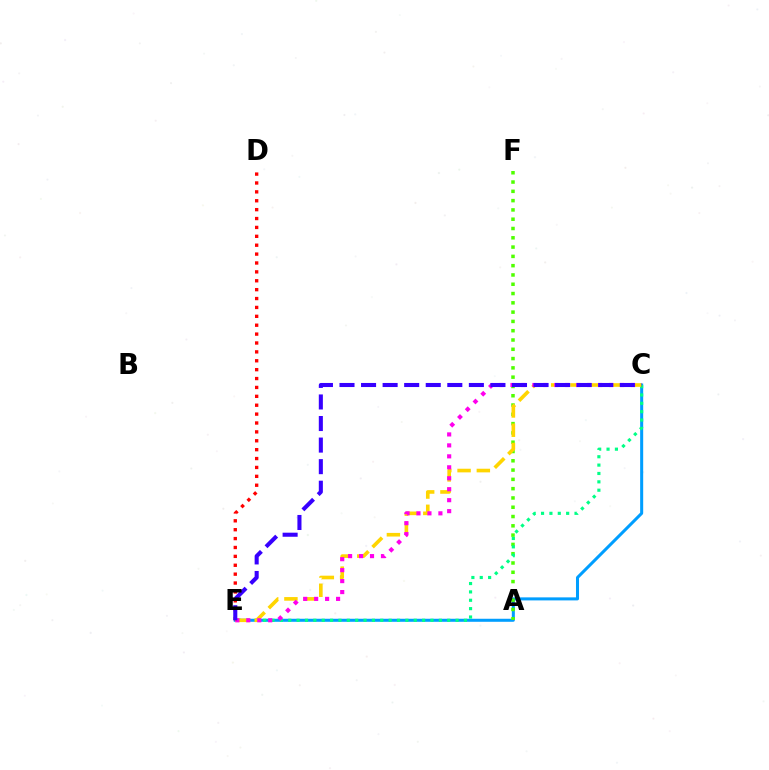{('C', 'E'): [{'color': '#009eff', 'line_style': 'solid', 'thickness': 2.18}, {'color': '#00ff86', 'line_style': 'dotted', 'thickness': 2.27}, {'color': '#ffd500', 'line_style': 'dashed', 'thickness': 2.62}, {'color': '#ff00ed', 'line_style': 'dotted', 'thickness': 2.98}, {'color': '#3700ff', 'line_style': 'dashed', 'thickness': 2.93}], ('A', 'F'): [{'color': '#4fff00', 'line_style': 'dotted', 'thickness': 2.52}], ('D', 'E'): [{'color': '#ff0000', 'line_style': 'dotted', 'thickness': 2.42}]}